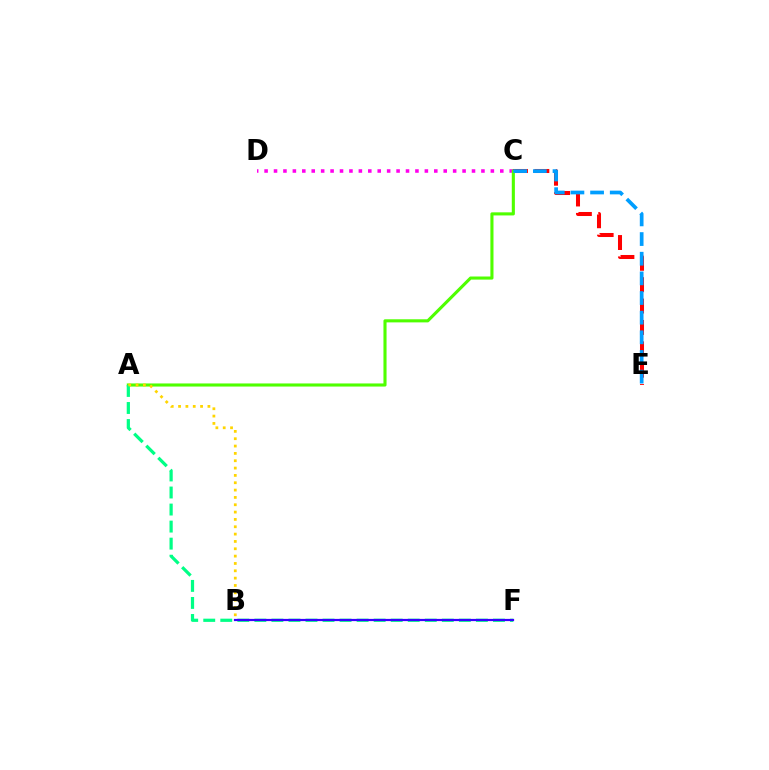{('C', 'D'): [{'color': '#ff00ed', 'line_style': 'dotted', 'thickness': 2.56}], ('C', 'E'): [{'color': '#ff0000', 'line_style': 'dashed', 'thickness': 2.9}, {'color': '#009eff', 'line_style': 'dashed', 'thickness': 2.67}], ('A', 'C'): [{'color': '#4fff00', 'line_style': 'solid', 'thickness': 2.23}], ('A', 'F'): [{'color': '#00ff86', 'line_style': 'dashed', 'thickness': 2.31}], ('B', 'F'): [{'color': '#3700ff', 'line_style': 'solid', 'thickness': 1.6}], ('A', 'B'): [{'color': '#ffd500', 'line_style': 'dotted', 'thickness': 1.99}]}